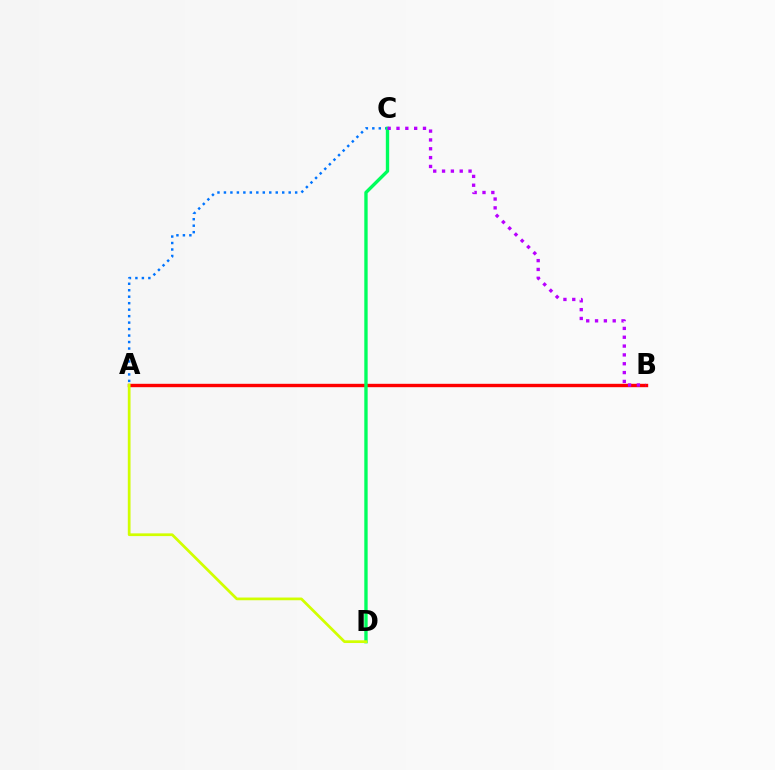{('A', 'B'): [{'color': '#ff0000', 'line_style': 'solid', 'thickness': 2.44}], ('A', 'C'): [{'color': '#0074ff', 'line_style': 'dotted', 'thickness': 1.76}], ('C', 'D'): [{'color': '#00ff5c', 'line_style': 'solid', 'thickness': 2.41}], ('A', 'D'): [{'color': '#d1ff00', 'line_style': 'solid', 'thickness': 1.96}], ('B', 'C'): [{'color': '#b900ff', 'line_style': 'dotted', 'thickness': 2.4}]}